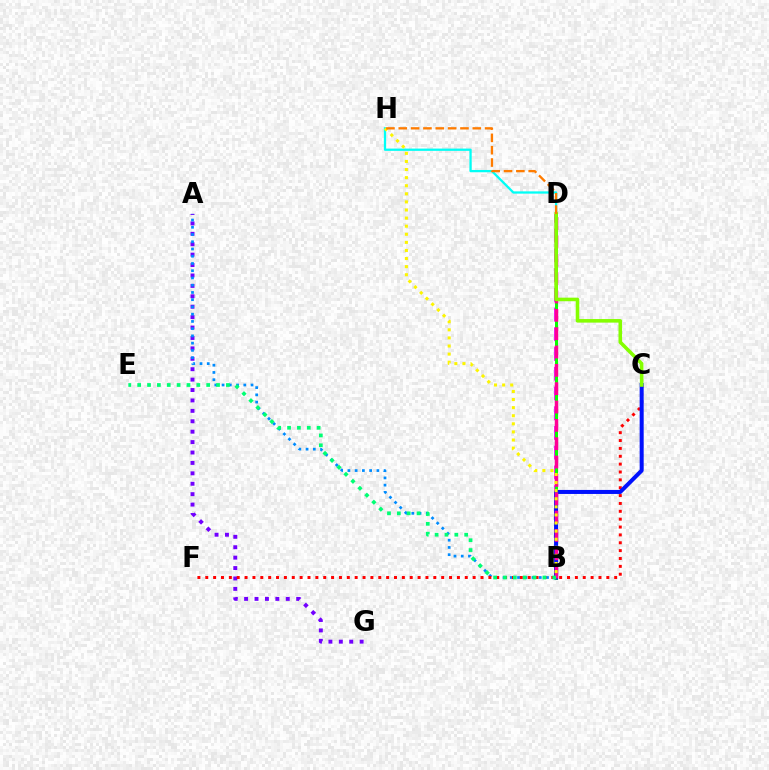{('A', 'G'): [{'color': '#7200ff', 'line_style': 'dotted', 'thickness': 2.83}], ('A', 'B'): [{'color': '#008cff', 'line_style': 'dotted', 'thickness': 1.97}], ('B', 'H'): [{'color': '#00fff6', 'line_style': 'solid', 'thickness': 1.64}, {'color': '#fcf500', 'line_style': 'dotted', 'thickness': 2.2}], ('C', 'F'): [{'color': '#ff0000', 'line_style': 'dotted', 'thickness': 2.14}], ('B', 'D'): [{'color': '#ee00ff', 'line_style': 'dashed', 'thickness': 2.68}, {'color': '#08ff00', 'line_style': 'solid', 'thickness': 2.16}, {'color': '#ff0094', 'line_style': 'dashed', 'thickness': 2.49}], ('B', 'C'): [{'color': '#0010ff', 'line_style': 'solid', 'thickness': 2.9}], ('B', 'E'): [{'color': '#00ff74', 'line_style': 'dotted', 'thickness': 2.68}], ('C', 'D'): [{'color': '#84ff00', 'line_style': 'solid', 'thickness': 2.57}], ('D', 'H'): [{'color': '#ff7c00', 'line_style': 'dashed', 'thickness': 1.68}]}